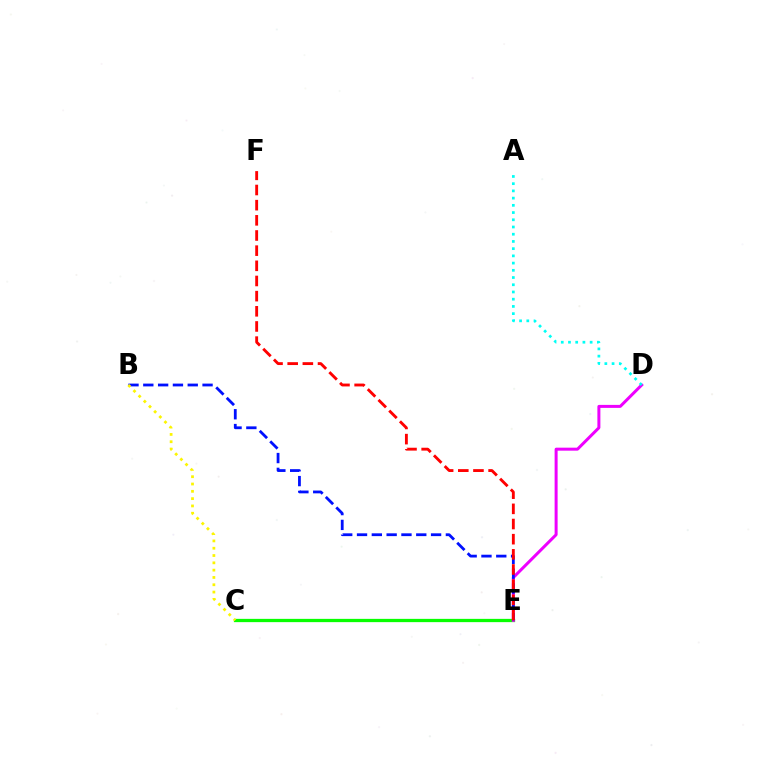{('C', 'E'): [{'color': '#08ff00', 'line_style': 'solid', 'thickness': 2.36}], ('D', 'E'): [{'color': '#ee00ff', 'line_style': 'solid', 'thickness': 2.16}], ('B', 'E'): [{'color': '#0010ff', 'line_style': 'dashed', 'thickness': 2.01}], ('A', 'D'): [{'color': '#00fff6', 'line_style': 'dotted', 'thickness': 1.96}], ('E', 'F'): [{'color': '#ff0000', 'line_style': 'dashed', 'thickness': 2.06}], ('B', 'C'): [{'color': '#fcf500', 'line_style': 'dotted', 'thickness': 1.99}]}